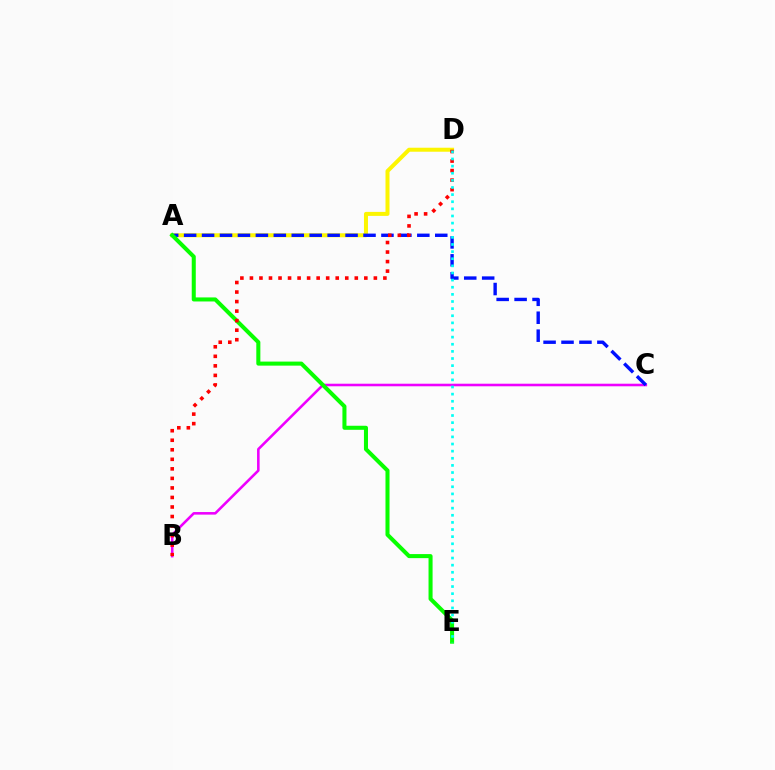{('A', 'D'): [{'color': '#fcf500', 'line_style': 'solid', 'thickness': 2.88}], ('B', 'C'): [{'color': '#ee00ff', 'line_style': 'solid', 'thickness': 1.85}], ('A', 'C'): [{'color': '#0010ff', 'line_style': 'dashed', 'thickness': 2.44}], ('A', 'E'): [{'color': '#08ff00', 'line_style': 'solid', 'thickness': 2.91}], ('B', 'D'): [{'color': '#ff0000', 'line_style': 'dotted', 'thickness': 2.59}], ('D', 'E'): [{'color': '#00fff6', 'line_style': 'dotted', 'thickness': 1.94}]}